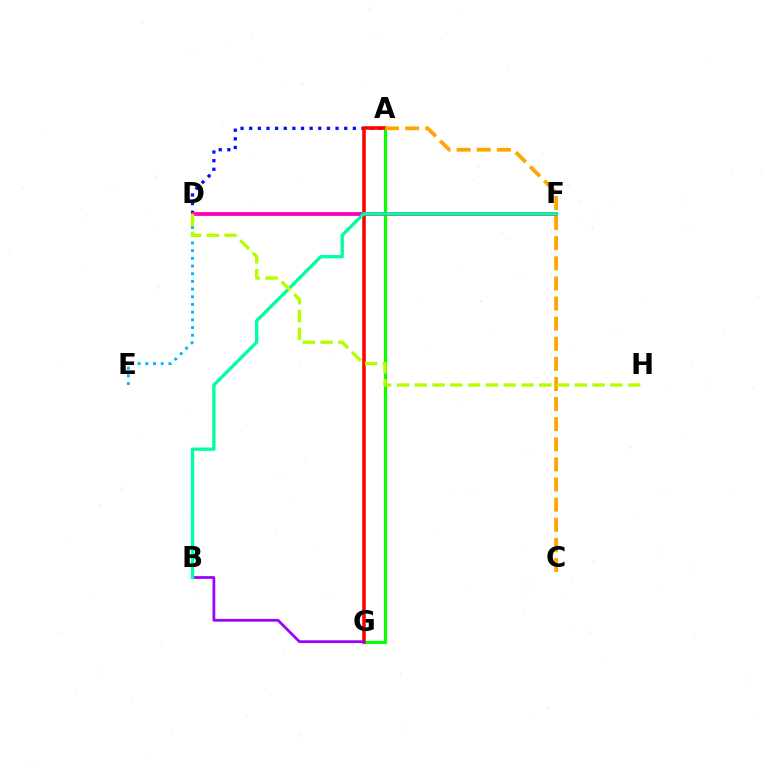{('D', 'E'): [{'color': '#00b5ff', 'line_style': 'dotted', 'thickness': 2.09}], ('A', 'G'): [{'color': '#08ff00', 'line_style': 'solid', 'thickness': 2.3}, {'color': '#ff0000', 'line_style': 'solid', 'thickness': 2.55}], ('A', 'D'): [{'color': '#0010ff', 'line_style': 'dotted', 'thickness': 2.35}], ('B', 'G'): [{'color': '#9b00ff', 'line_style': 'solid', 'thickness': 1.98}], ('A', 'C'): [{'color': '#ffa500', 'line_style': 'dashed', 'thickness': 2.73}], ('D', 'F'): [{'color': '#ff00bd', 'line_style': 'solid', 'thickness': 2.74}], ('B', 'F'): [{'color': '#00ff9d', 'line_style': 'solid', 'thickness': 2.39}], ('D', 'H'): [{'color': '#b3ff00', 'line_style': 'dashed', 'thickness': 2.42}]}